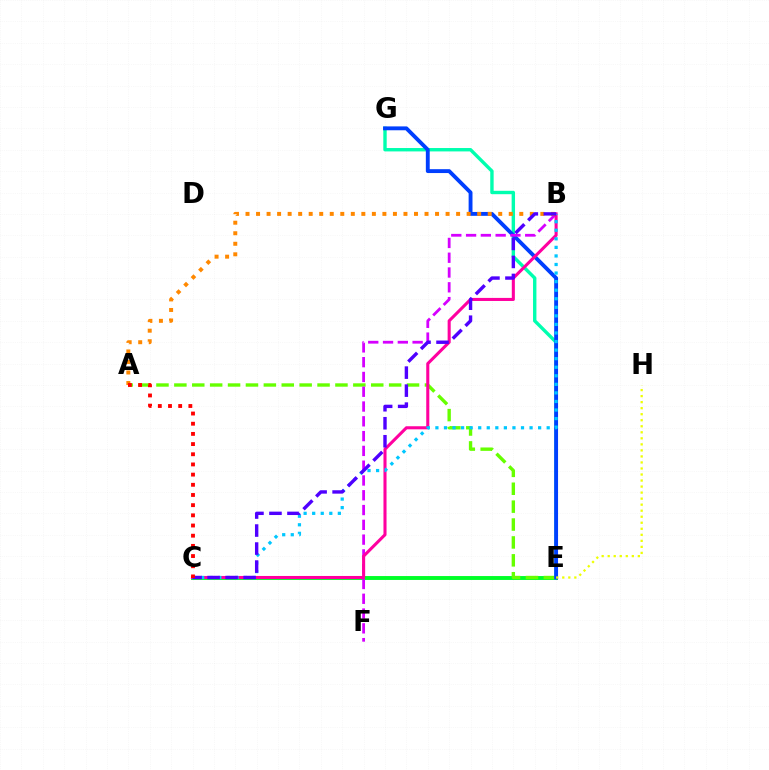{('C', 'E'): [{'color': '#00ff27', 'line_style': 'solid', 'thickness': 2.81}], ('E', 'G'): [{'color': '#00ffaf', 'line_style': 'solid', 'thickness': 2.44}, {'color': '#003fff', 'line_style': 'solid', 'thickness': 2.78}], ('A', 'E'): [{'color': '#66ff00', 'line_style': 'dashed', 'thickness': 2.43}], ('E', 'H'): [{'color': '#eeff00', 'line_style': 'dotted', 'thickness': 1.64}], ('B', 'F'): [{'color': '#d600ff', 'line_style': 'dashed', 'thickness': 2.01}], ('A', 'B'): [{'color': '#ff8800', 'line_style': 'dotted', 'thickness': 2.86}], ('B', 'C'): [{'color': '#ff00a0', 'line_style': 'solid', 'thickness': 2.21}, {'color': '#00c7ff', 'line_style': 'dotted', 'thickness': 2.33}, {'color': '#4f00ff', 'line_style': 'dashed', 'thickness': 2.45}], ('A', 'C'): [{'color': '#ff0000', 'line_style': 'dotted', 'thickness': 2.77}]}